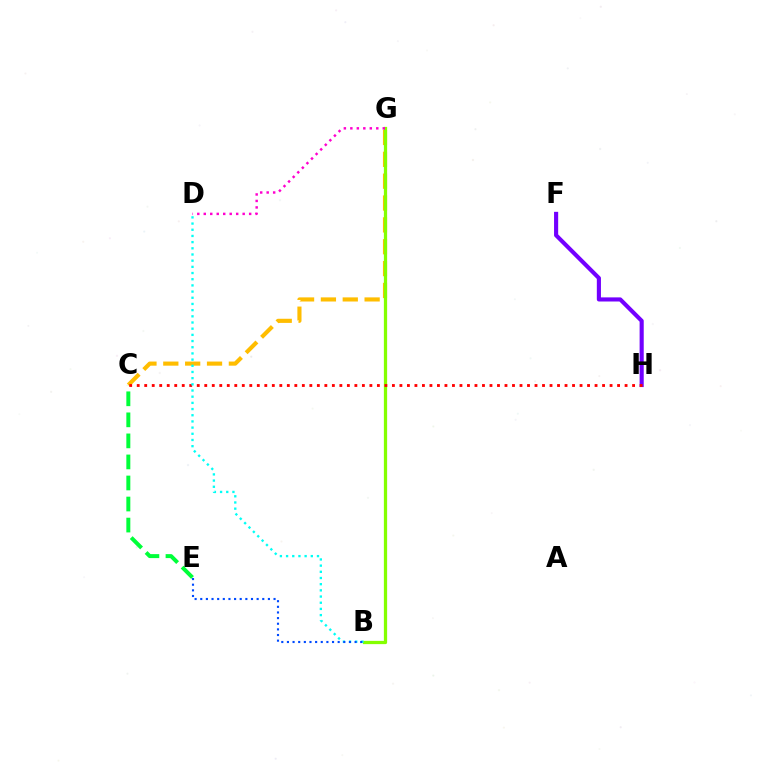{('F', 'H'): [{'color': '#7200ff', 'line_style': 'solid', 'thickness': 2.97}], ('C', 'E'): [{'color': '#00ff39', 'line_style': 'dashed', 'thickness': 2.86}], ('C', 'G'): [{'color': '#ffbd00', 'line_style': 'dashed', 'thickness': 2.97}], ('B', 'G'): [{'color': '#84ff00', 'line_style': 'solid', 'thickness': 2.35}], ('D', 'G'): [{'color': '#ff00cf', 'line_style': 'dotted', 'thickness': 1.76}], ('C', 'H'): [{'color': '#ff0000', 'line_style': 'dotted', 'thickness': 2.04}], ('B', 'D'): [{'color': '#00fff6', 'line_style': 'dotted', 'thickness': 1.68}], ('B', 'E'): [{'color': '#004bff', 'line_style': 'dotted', 'thickness': 1.53}]}